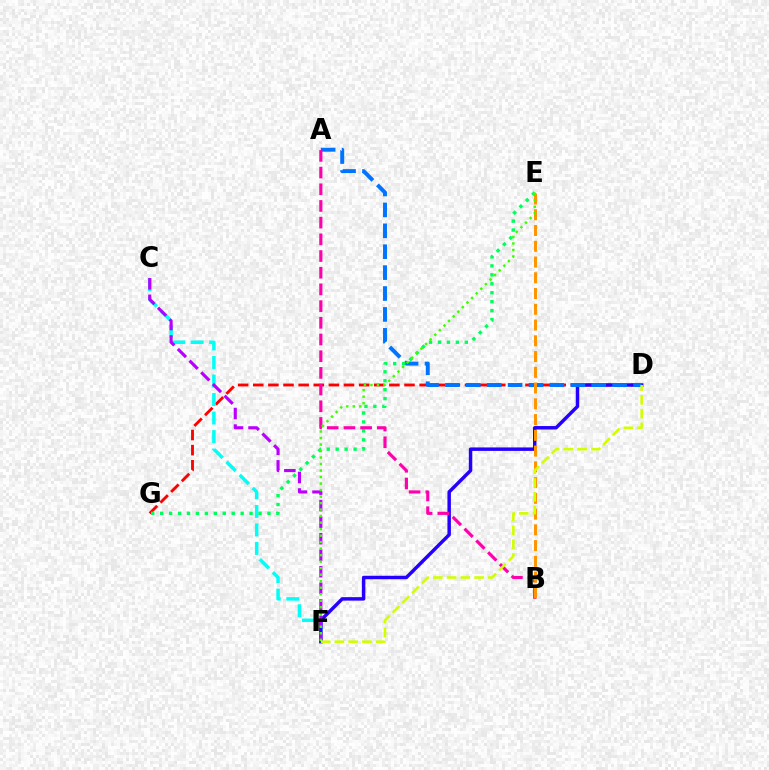{('D', 'G'): [{'color': '#ff0000', 'line_style': 'dashed', 'thickness': 2.05}], ('C', 'F'): [{'color': '#00fff6', 'line_style': 'dashed', 'thickness': 2.52}, {'color': '#b900ff', 'line_style': 'dashed', 'thickness': 2.24}], ('D', 'F'): [{'color': '#2500ff', 'line_style': 'solid', 'thickness': 2.5}, {'color': '#d1ff00', 'line_style': 'dashed', 'thickness': 1.87}], ('A', 'D'): [{'color': '#0074ff', 'line_style': 'dashed', 'thickness': 2.84}], ('E', 'G'): [{'color': '#00ff5c', 'line_style': 'dotted', 'thickness': 2.43}], ('A', 'B'): [{'color': '#ff00ac', 'line_style': 'dashed', 'thickness': 2.27}], ('B', 'E'): [{'color': '#ff9400', 'line_style': 'dashed', 'thickness': 2.14}], ('E', 'F'): [{'color': '#3dff00', 'line_style': 'dotted', 'thickness': 1.77}]}